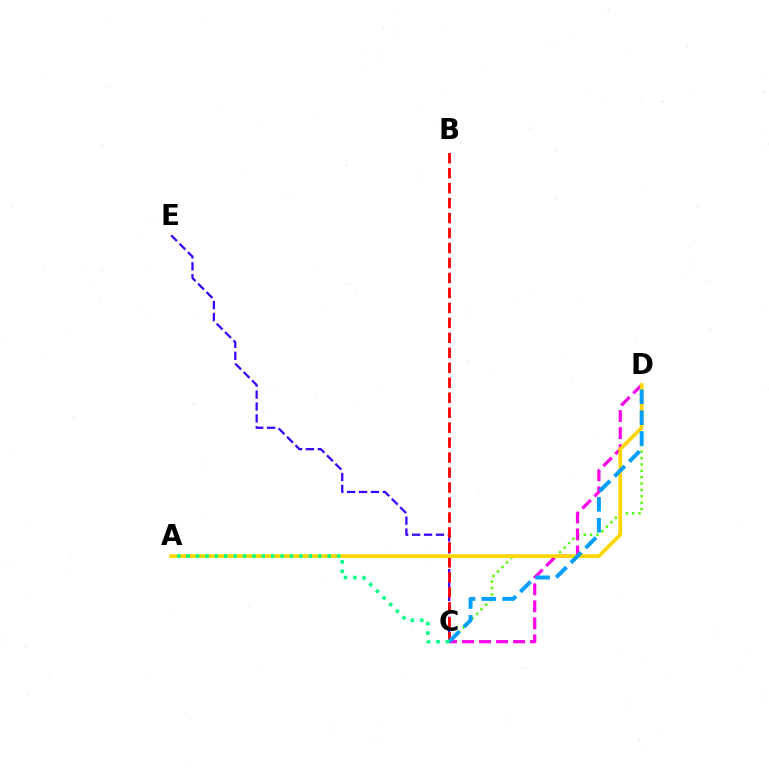{('C', 'E'): [{'color': '#3700ff', 'line_style': 'dashed', 'thickness': 1.62}], ('B', 'C'): [{'color': '#ff0000', 'line_style': 'dashed', 'thickness': 2.03}], ('C', 'D'): [{'color': '#4fff00', 'line_style': 'dotted', 'thickness': 1.73}, {'color': '#ff00ed', 'line_style': 'dashed', 'thickness': 2.31}, {'color': '#009eff', 'line_style': 'dashed', 'thickness': 2.84}], ('A', 'D'): [{'color': '#ffd500', 'line_style': 'solid', 'thickness': 2.64}], ('A', 'C'): [{'color': '#00ff86', 'line_style': 'dotted', 'thickness': 2.56}]}